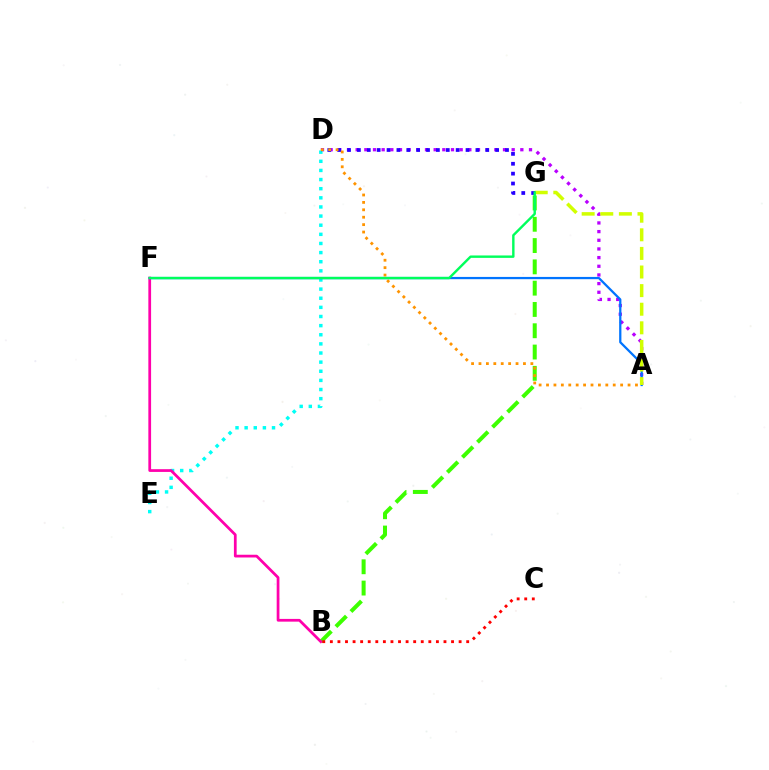{('B', 'G'): [{'color': '#3dff00', 'line_style': 'dashed', 'thickness': 2.89}], ('A', 'D'): [{'color': '#b900ff', 'line_style': 'dotted', 'thickness': 2.35}, {'color': '#ff9400', 'line_style': 'dotted', 'thickness': 2.01}], ('D', 'E'): [{'color': '#00fff6', 'line_style': 'dotted', 'thickness': 2.48}], ('B', 'F'): [{'color': '#ff00ac', 'line_style': 'solid', 'thickness': 1.97}], ('A', 'F'): [{'color': '#0074ff', 'line_style': 'solid', 'thickness': 1.63}], ('A', 'G'): [{'color': '#d1ff00', 'line_style': 'dashed', 'thickness': 2.53}], ('D', 'G'): [{'color': '#2500ff', 'line_style': 'dotted', 'thickness': 2.68}], ('B', 'C'): [{'color': '#ff0000', 'line_style': 'dotted', 'thickness': 2.06}], ('F', 'G'): [{'color': '#00ff5c', 'line_style': 'solid', 'thickness': 1.74}]}